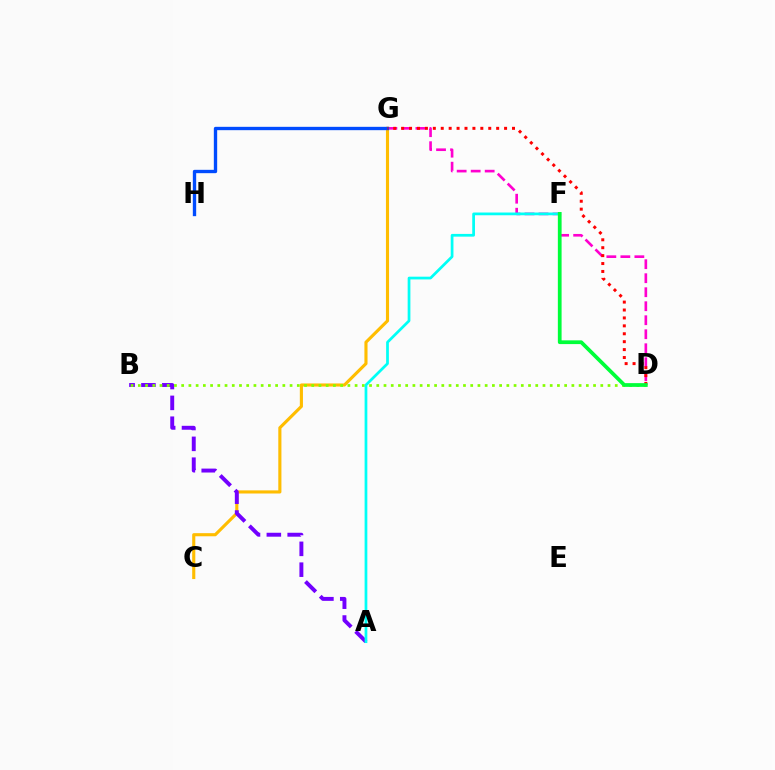{('D', 'G'): [{'color': '#ff00cf', 'line_style': 'dashed', 'thickness': 1.9}, {'color': '#ff0000', 'line_style': 'dotted', 'thickness': 2.15}], ('C', 'G'): [{'color': '#ffbd00', 'line_style': 'solid', 'thickness': 2.25}], ('A', 'B'): [{'color': '#7200ff', 'line_style': 'dashed', 'thickness': 2.83}], ('B', 'D'): [{'color': '#84ff00', 'line_style': 'dotted', 'thickness': 1.96}], ('G', 'H'): [{'color': '#004bff', 'line_style': 'solid', 'thickness': 2.41}], ('A', 'F'): [{'color': '#00fff6', 'line_style': 'solid', 'thickness': 1.97}], ('D', 'F'): [{'color': '#00ff39', 'line_style': 'solid', 'thickness': 2.69}]}